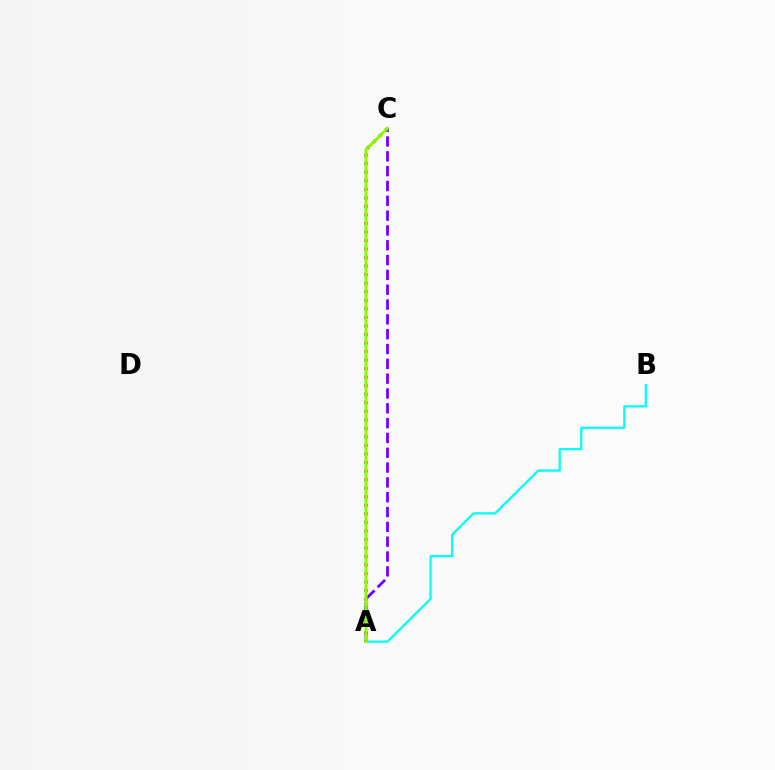{('A', 'C'): [{'color': '#ff0000', 'line_style': 'dotted', 'thickness': 2.32}, {'color': '#7200ff', 'line_style': 'dashed', 'thickness': 2.01}, {'color': '#84ff00', 'line_style': 'solid', 'thickness': 2.08}], ('A', 'B'): [{'color': '#00fff6', 'line_style': 'solid', 'thickness': 1.62}]}